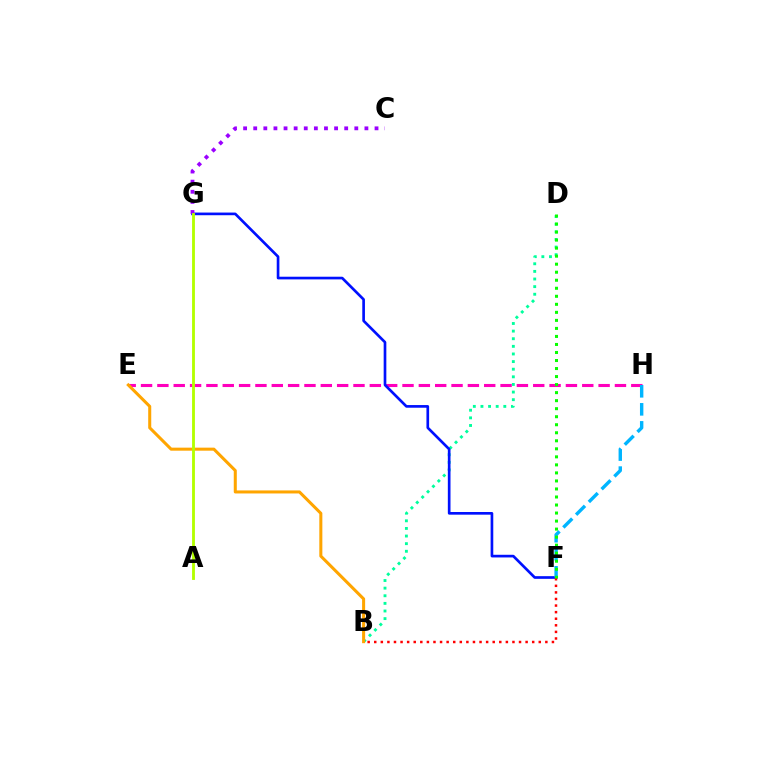{('B', 'D'): [{'color': '#00ff9d', 'line_style': 'dotted', 'thickness': 2.07}], ('E', 'H'): [{'color': '#ff00bd', 'line_style': 'dashed', 'thickness': 2.22}], ('F', 'G'): [{'color': '#0010ff', 'line_style': 'solid', 'thickness': 1.92}], ('B', 'F'): [{'color': '#ff0000', 'line_style': 'dotted', 'thickness': 1.79}], ('C', 'G'): [{'color': '#9b00ff', 'line_style': 'dotted', 'thickness': 2.75}], ('B', 'E'): [{'color': '#ffa500', 'line_style': 'solid', 'thickness': 2.19}], ('F', 'H'): [{'color': '#00b5ff', 'line_style': 'dashed', 'thickness': 2.45}], ('D', 'F'): [{'color': '#08ff00', 'line_style': 'dotted', 'thickness': 2.18}], ('A', 'G'): [{'color': '#b3ff00', 'line_style': 'solid', 'thickness': 2.05}]}